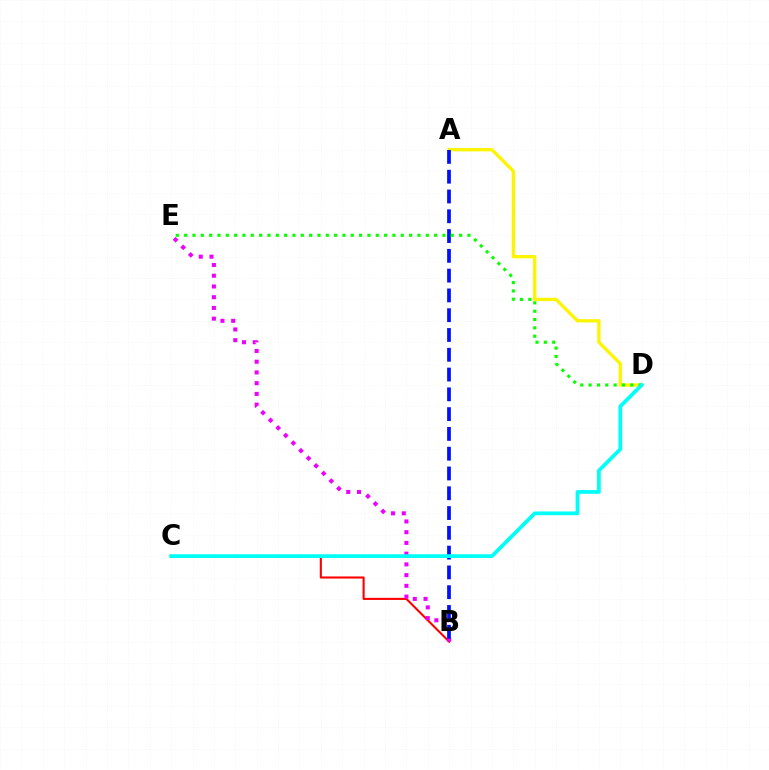{('B', 'C'): [{'color': '#ff0000', 'line_style': 'solid', 'thickness': 1.51}], ('B', 'E'): [{'color': '#ee00ff', 'line_style': 'dotted', 'thickness': 2.92}], ('A', 'D'): [{'color': '#fcf500', 'line_style': 'solid', 'thickness': 2.39}], ('A', 'B'): [{'color': '#0010ff', 'line_style': 'dashed', 'thickness': 2.69}], ('D', 'E'): [{'color': '#08ff00', 'line_style': 'dotted', 'thickness': 2.26}], ('C', 'D'): [{'color': '#00fff6', 'line_style': 'solid', 'thickness': 2.7}]}